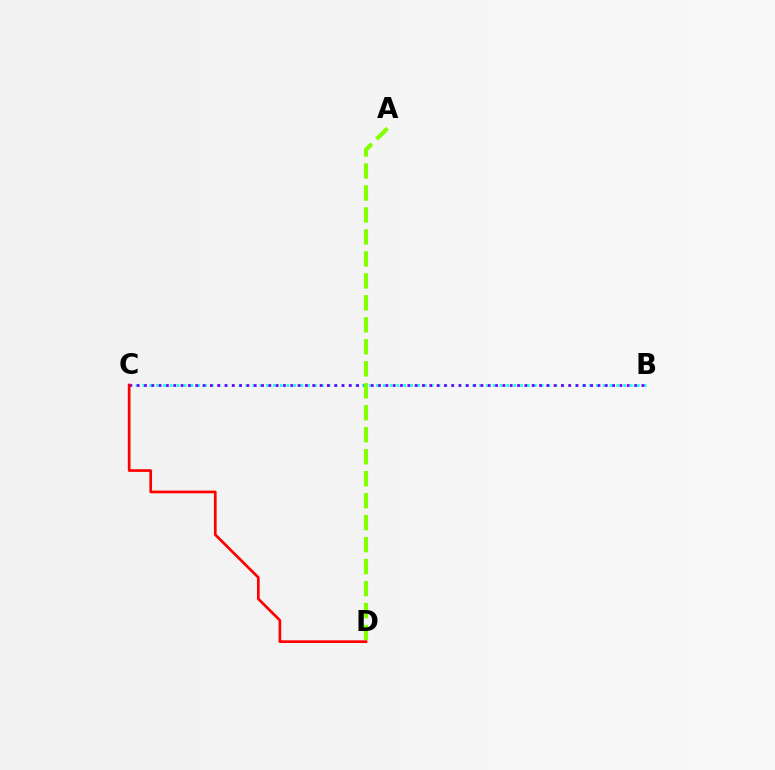{('B', 'C'): [{'color': '#00fff6', 'line_style': 'dotted', 'thickness': 1.87}, {'color': '#7200ff', 'line_style': 'dotted', 'thickness': 1.99}], ('A', 'D'): [{'color': '#84ff00', 'line_style': 'dashed', 'thickness': 2.99}], ('C', 'D'): [{'color': '#ff0000', 'line_style': 'solid', 'thickness': 1.94}]}